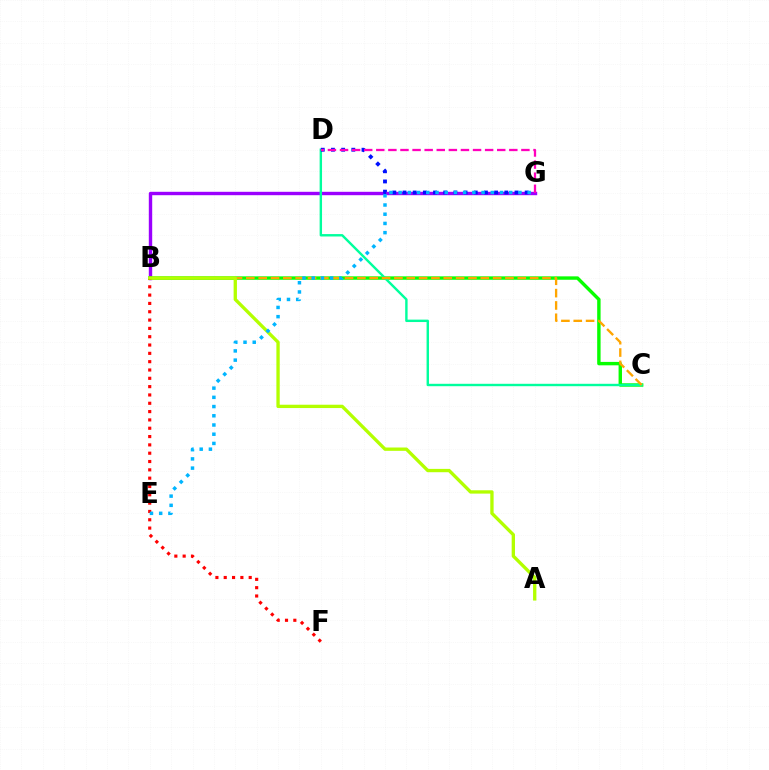{('B', 'G'): [{'color': '#9b00ff', 'line_style': 'solid', 'thickness': 2.45}], ('B', 'C'): [{'color': '#08ff00', 'line_style': 'solid', 'thickness': 2.45}, {'color': '#ffa500', 'line_style': 'dashed', 'thickness': 1.68}], ('C', 'D'): [{'color': '#00ff9d', 'line_style': 'solid', 'thickness': 1.73}], ('D', 'G'): [{'color': '#0010ff', 'line_style': 'dotted', 'thickness': 2.77}, {'color': '#ff00bd', 'line_style': 'dashed', 'thickness': 1.64}], ('B', 'F'): [{'color': '#ff0000', 'line_style': 'dotted', 'thickness': 2.26}], ('A', 'B'): [{'color': '#b3ff00', 'line_style': 'solid', 'thickness': 2.4}], ('E', 'G'): [{'color': '#00b5ff', 'line_style': 'dotted', 'thickness': 2.5}]}